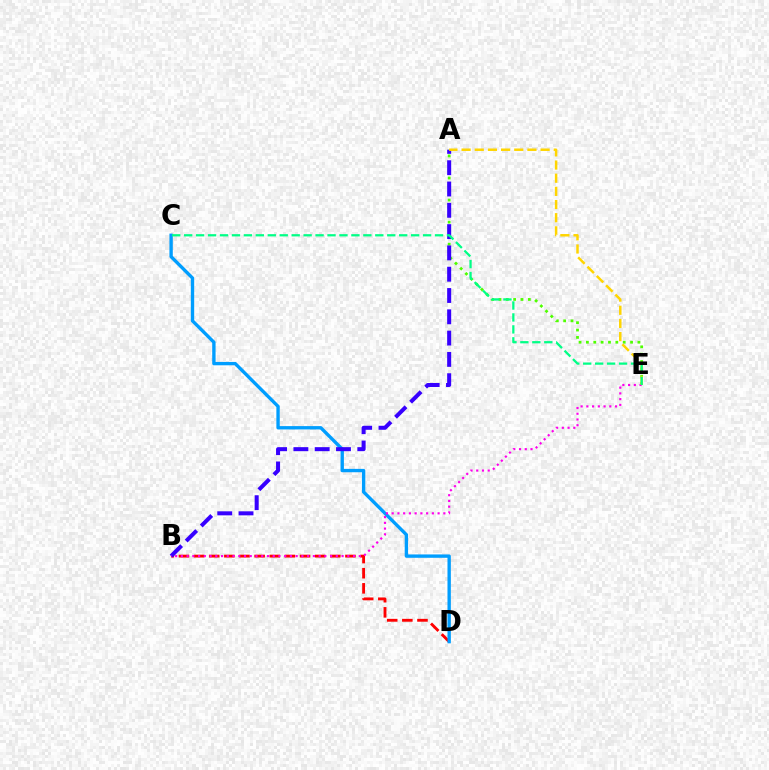{('A', 'E'): [{'color': '#4fff00', 'line_style': 'dotted', 'thickness': 2.0}, {'color': '#ffd500', 'line_style': 'dashed', 'thickness': 1.79}], ('B', 'D'): [{'color': '#ff0000', 'line_style': 'dashed', 'thickness': 2.06}], ('C', 'D'): [{'color': '#009eff', 'line_style': 'solid', 'thickness': 2.42}], ('A', 'B'): [{'color': '#3700ff', 'line_style': 'dashed', 'thickness': 2.89}], ('B', 'E'): [{'color': '#ff00ed', 'line_style': 'dotted', 'thickness': 1.56}], ('C', 'E'): [{'color': '#00ff86', 'line_style': 'dashed', 'thickness': 1.62}]}